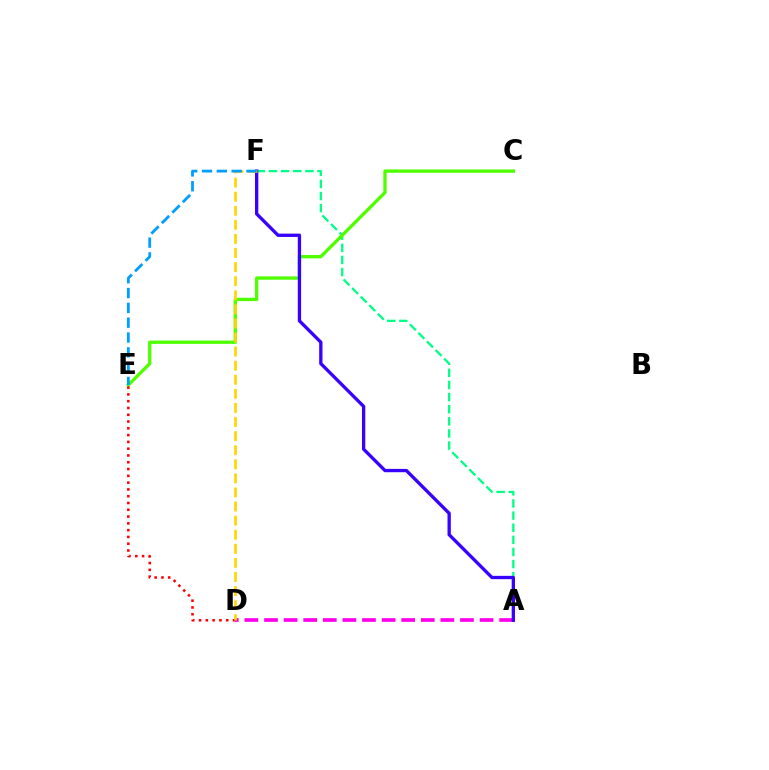{('A', 'F'): [{'color': '#00ff86', 'line_style': 'dashed', 'thickness': 1.65}, {'color': '#3700ff', 'line_style': 'solid', 'thickness': 2.38}], ('C', 'E'): [{'color': '#4fff00', 'line_style': 'solid', 'thickness': 2.4}], ('A', 'D'): [{'color': '#ff00ed', 'line_style': 'dashed', 'thickness': 2.66}], ('D', 'E'): [{'color': '#ff0000', 'line_style': 'dotted', 'thickness': 1.84}], ('D', 'F'): [{'color': '#ffd500', 'line_style': 'dashed', 'thickness': 1.91}], ('E', 'F'): [{'color': '#009eff', 'line_style': 'dashed', 'thickness': 2.01}]}